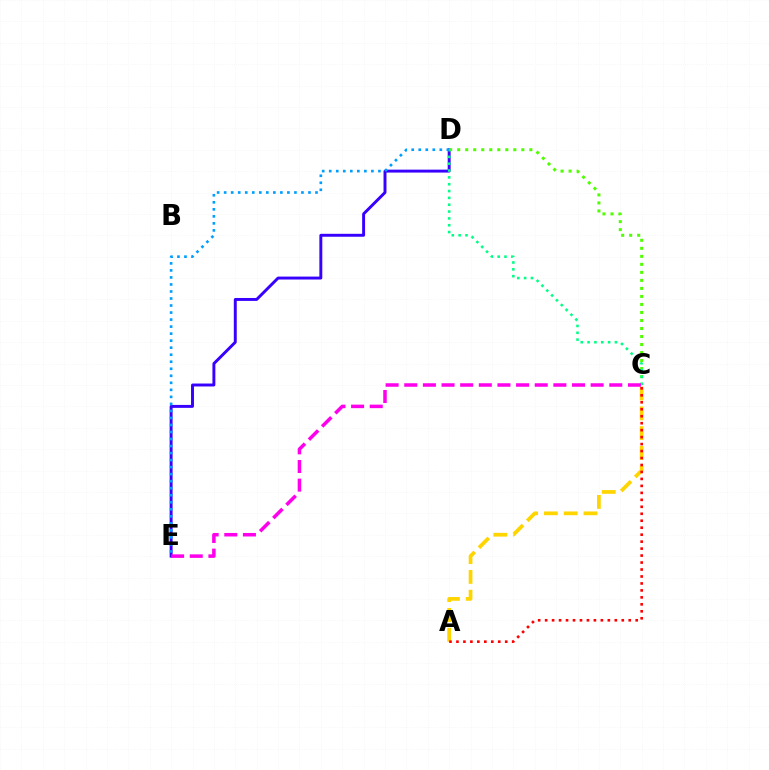{('A', 'C'): [{'color': '#ffd500', 'line_style': 'dashed', 'thickness': 2.69}, {'color': '#ff0000', 'line_style': 'dotted', 'thickness': 1.89}], ('D', 'E'): [{'color': '#3700ff', 'line_style': 'solid', 'thickness': 2.11}, {'color': '#009eff', 'line_style': 'dotted', 'thickness': 1.91}], ('C', 'D'): [{'color': '#4fff00', 'line_style': 'dotted', 'thickness': 2.18}, {'color': '#00ff86', 'line_style': 'dotted', 'thickness': 1.86}], ('C', 'E'): [{'color': '#ff00ed', 'line_style': 'dashed', 'thickness': 2.53}]}